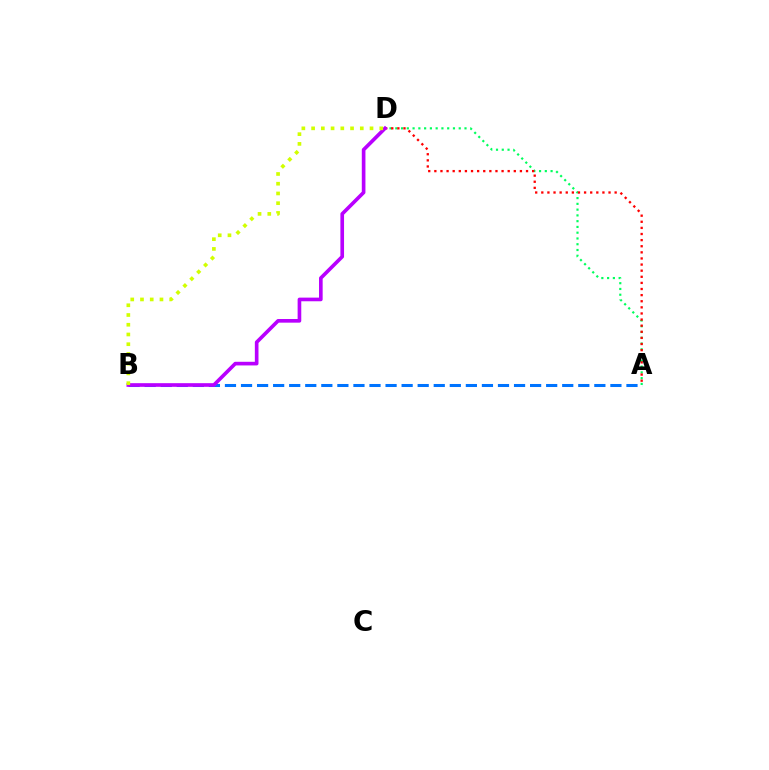{('A', 'D'): [{'color': '#00ff5c', 'line_style': 'dotted', 'thickness': 1.57}, {'color': '#ff0000', 'line_style': 'dotted', 'thickness': 1.66}], ('A', 'B'): [{'color': '#0074ff', 'line_style': 'dashed', 'thickness': 2.18}], ('B', 'D'): [{'color': '#b900ff', 'line_style': 'solid', 'thickness': 2.63}, {'color': '#d1ff00', 'line_style': 'dotted', 'thickness': 2.65}]}